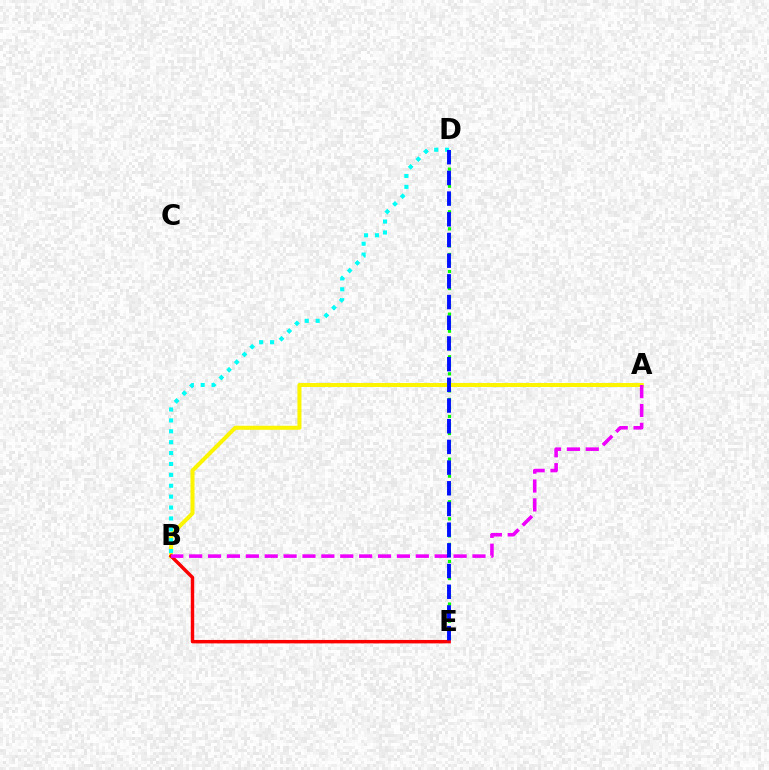{('A', 'B'): [{'color': '#fcf500', 'line_style': 'solid', 'thickness': 2.9}, {'color': '#ee00ff', 'line_style': 'dashed', 'thickness': 2.57}], ('B', 'D'): [{'color': '#00fff6', 'line_style': 'dotted', 'thickness': 2.96}], ('B', 'E'): [{'color': '#ff0000', 'line_style': 'solid', 'thickness': 2.47}], ('D', 'E'): [{'color': '#08ff00', 'line_style': 'dotted', 'thickness': 2.32}, {'color': '#0010ff', 'line_style': 'dashed', 'thickness': 2.81}]}